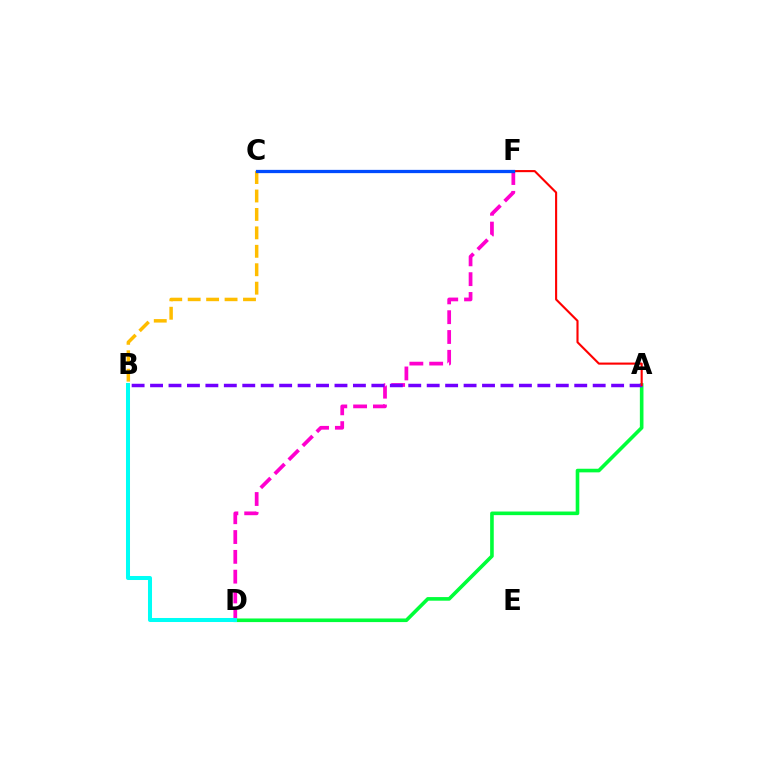{('D', 'F'): [{'color': '#ff00cf', 'line_style': 'dashed', 'thickness': 2.69}], ('C', 'F'): [{'color': '#84ff00', 'line_style': 'dashed', 'thickness': 1.95}, {'color': '#004bff', 'line_style': 'solid', 'thickness': 2.35}], ('A', 'D'): [{'color': '#00ff39', 'line_style': 'solid', 'thickness': 2.6}], ('B', 'C'): [{'color': '#ffbd00', 'line_style': 'dashed', 'thickness': 2.5}], ('B', 'D'): [{'color': '#00fff6', 'line_style': 'solid', 'thickness': 2.9}], ('A', 'B'): [{'color': '#7200ff', 'line_style': 'dashed', 'thickness': 2.51}], ('A', 'F'): [{'color': '#ff0000', 'line_style': 'solid', 'thickness': 1.52}]}